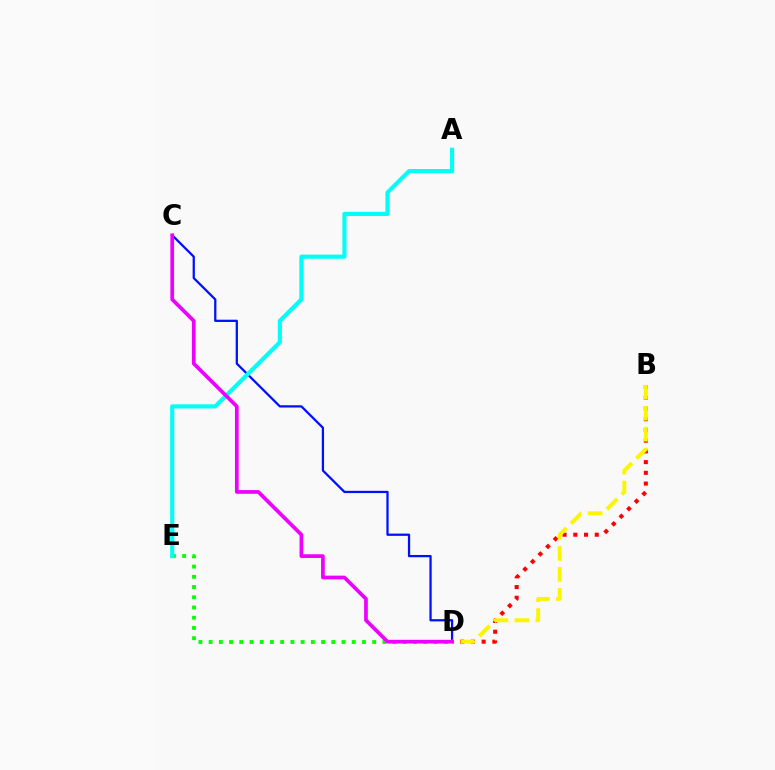{('C', 'D'): [{'color': '#0010ff', 'line_style': 'solid', 'thickness': 1.63}, {'color': '#ee00ff', 'line_style': 'solid', 'thickness': 2.67}], ('D', 'E'): [{'color': '#08ff00', 'line_style': 'dotted', 'thickness': 2.78}], ('B', 'D'): [{'color': '#ff0000', 'line_style': 'dotted', 'thickness': 2.91}, {'color': '#fcf500', 'line_style': 'dashed', 'thickness': 2.85}], ('A', 'E'): [{'color': '#00fff6', 'line_style': 'solid', 'thickness': 2.97}]}